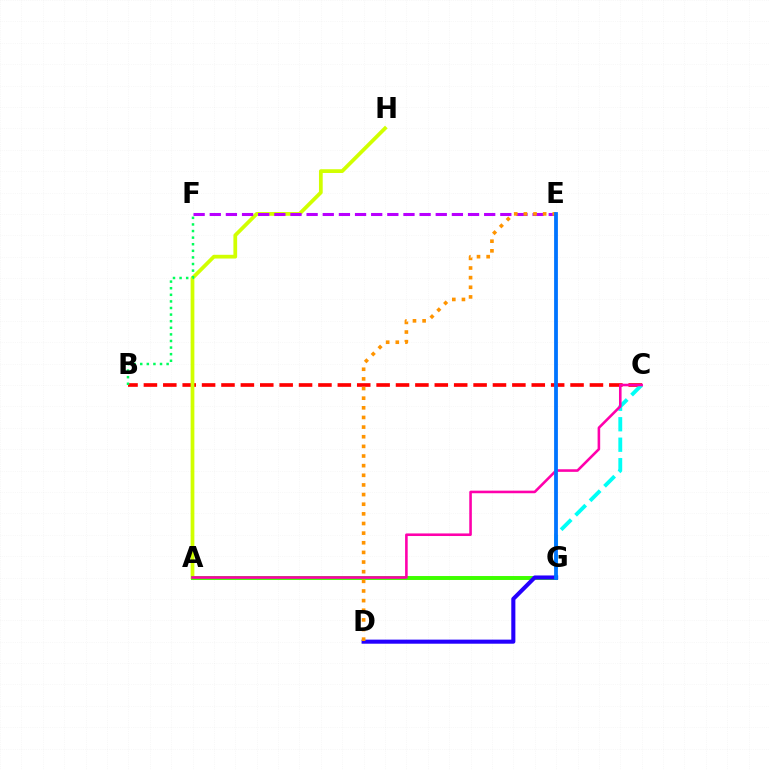{('B', 'C'): [{'color': '#ff0000', 'line_style': 'dashed', 'thickness': 2.63}], ('C', 'G'): [{'color': '#00fff6', 'line_style': 'dashed', 'thickness': 2.78}], ('A', 'H'): [{'color': '#d1ff00', 'line_style': 'solid', 'thickness': 2.69}], ('A', 'G'): [{'color': '#3dff00', 'line_style': 'solid', 'thickness': 2.84}], ('B', 'F'): [{'color': '#00ff5c', 'line_style': 'dotted', 'thickness': 1.79}], ('E', 'F'): [{'color': '#b900ff', 'line_style': 'dashed', 'thickness': 2.19}], ('D', 'G'): [{'color': '#2500ff', 'line_style': 'solid', 'thickness': 2.94}], ('A', 'C'): [{'color': '#ff00ac', 'line_style': 'solid', 'thickness': 1.86}], ('D', 'E'): [{'color': '#ff9400', 'line_style': 'dotted', 'thickness': 2.62}], ('E', 'G'): [{'color': '#0074ff', 'line_style': 'solid', 'thickness': 2.73}]}